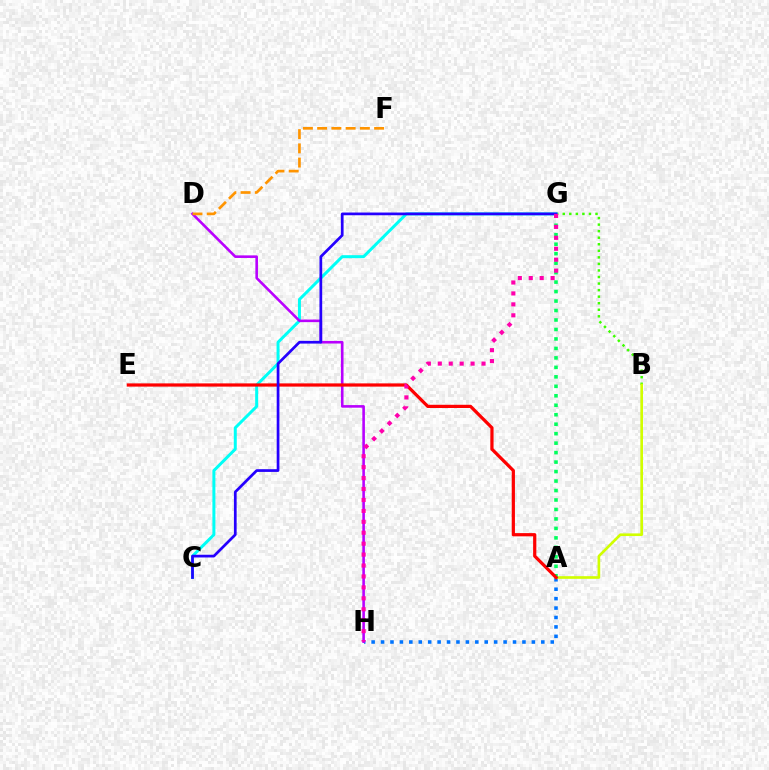{('B', 'G'): [{'color': '#3dff00', 'line_style': 'dotted', 'thickness': 1.78}], ('C', 'G'): [{'color': '#00fff6', 'line_style': 'solid', 'thickness': 2.15}, {'color': '#2500ff', 'line_style': 'solid', 'thickness': 1.96}], ('A', 'H'): [{'color': '#0074ff', 'line_style': 'dotted', 'thickness': 2.56}], ('A', 'B'): [{'color': '#d1ff00', 'line_style': 'solid', 'thickness': 1.91}], ('D', 'H'): [{'color': '#b900ff', 'line_style': 'solid', 'thickness': 1.87}], ('A', 'G'): [{'color': '#00ff5c', 'line_style': 'dotted', 'thickness': 2.57}], ('A', 'E'): [{'color': '#ff0000', 'line_style': 'solid', 'thickness': 2.32}], ('D', 'F'): [{'color': '#ff9400', 'line_style': 'dashed', 'thickness': 1.93}], ('G', 'H'): [{'color': '#ff00ac', 'line_style': 'dotted', 'thickness': 2.97}]}